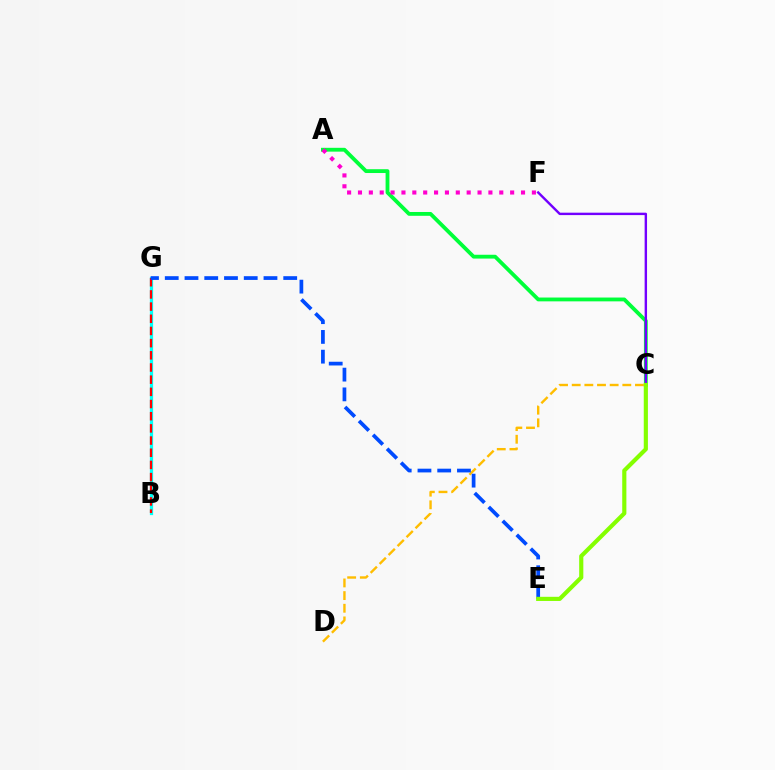{('A', 'C'): [{'color': '#00ff39', 'line_style': 'solid', 'thickness': 2.75}], ('C', 'F'): [{'color': '#7200ff', 'line_style': 'solid', 'thickness': 1.74}], ('B', 'G'): [{'color': '#00fff6', 'line_style': 'solid', 'thickness': 2.34}, {'color': '#ff0000', 'line_style': 'dashed', 'thickness': 1.65}], ('C', 'D'): [{'color': '#ffbd00', 'line_style': 'dashed', 'thickness': 1.72}], ('E', 'G'): [{'color': '#004bff', 'line_style': 'dashed', 'thickness': 2.68}], ('A', 'F'): [{'color': '#ff00cf', 'line_style': 'dotted', 'thickness': 2.95}], ('C', 'E'): [{'color': '#84ff00', 'line_style': 'solid', 'thickness': 2.99}]}